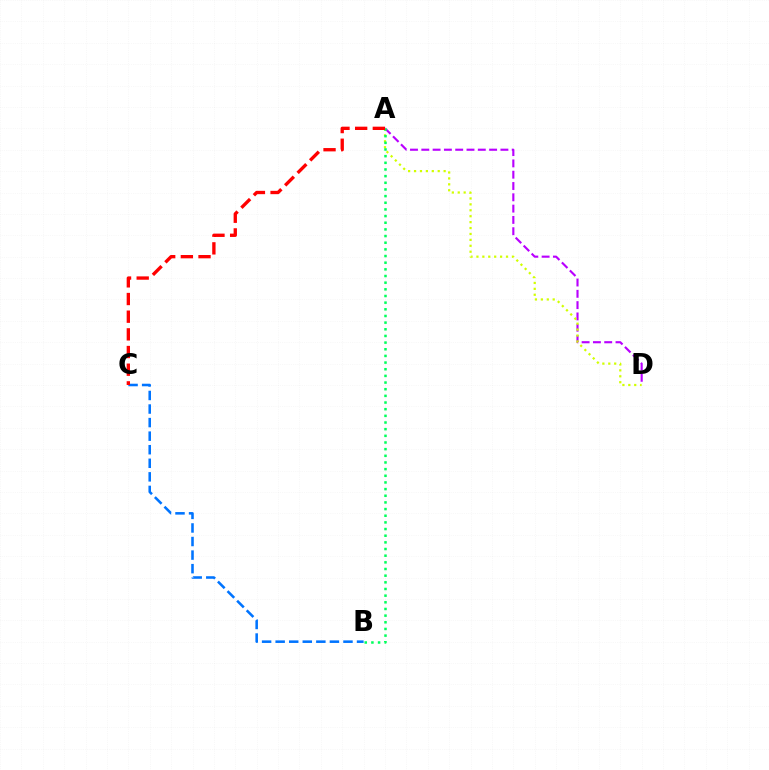{('A', 'D'): [{'color': '#b900ff', 'line_style': 'dashed', 'thickness': 1.54}, {'color': '#d1ff00', 'line_style': 'dotted', 'thickness': 1.61}], ('A', 'B'): [{'color': '#00ff5c', 'line_style': 'dotted', 'thickness': 1.81}], ('B', 'C'): [{'color': '#0074ff', 'line_style': 'dashed', 'thickness': 1.84}], ('A', 'C'): [{'color': '#ff0000', 'line_style': 'dashed', 'thickness': 2.4}]}